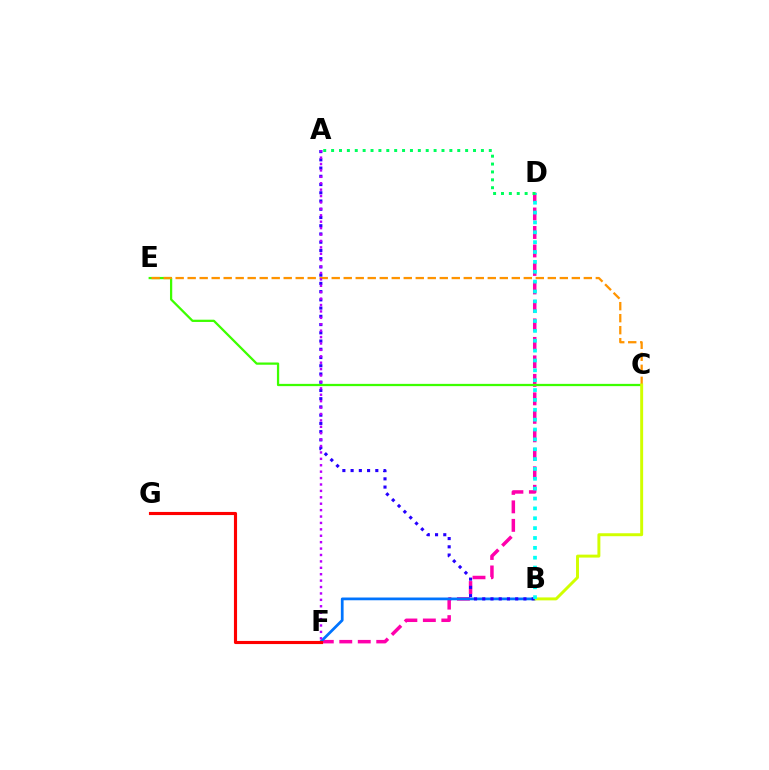{('D', 'F'): [{'color': '#ff00ac', 'line_style': 'dashed', 'thickness': 2.51}], ('C', 'E'): [{'color': '#3dff00', 'line_style': 'solid', 'thickness': 1.62}, {'color': '#ff9400', 'line_style': 'dashed', 'thickness': 1.63}], ('B', 'F'): [{'color': '#0074ff', 'line_style': 'solid', 'thickness': 1.98}], ('B', 'C'): [{'color': '#d1ff00', 'line_style': 'solid', 'thickness': 2.12}], ('A', 'B'): [{'color': '#2500ff', 'line_style': 'dotted', 'thickness': 2.24}], ('F', 'G'): [{'color': '#ff0000', 'line_style': 'solid', 'thickness': 2.25}], ('B', 'D'): [{'color': '#00fff6', 'line_style': 'dotted', 'thickness': 2.68}], ('A', 'D'): [{'color': '#00ff5c', 'line_style': 'dotted', 'thickness': 2.14}], ('A', 'F'): [{'color': '#b900ff', 'line_style': 'dotted', 'thickness': 1.74}]}